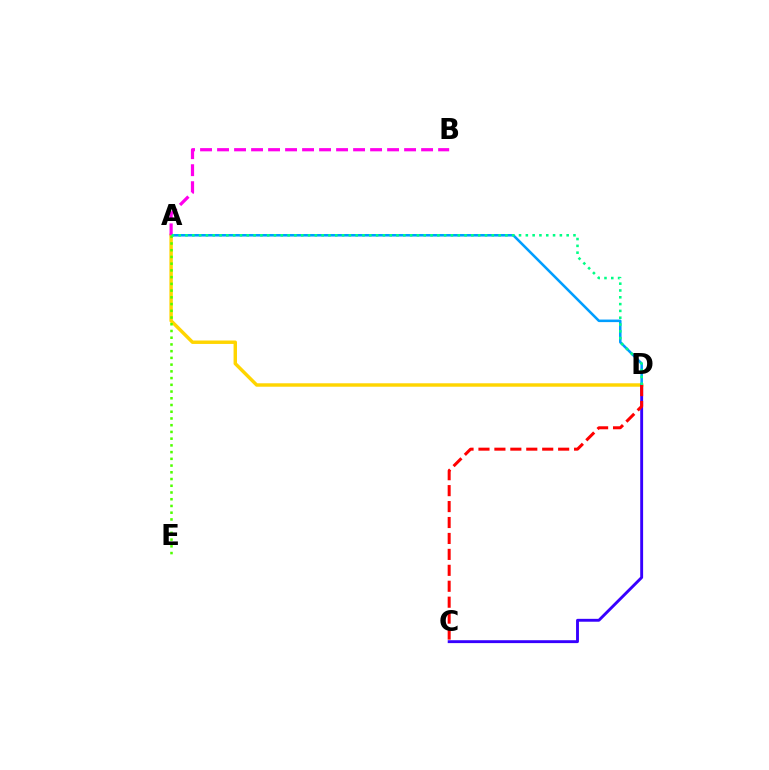{('A', 'D'): [{'color': '#009eff', 'line_style': 'solid', 'thickness': 1.84}, {'color': '#ffd500', 'line_style': 'solid', 'thickness': 2.48}, {'color': '#00ff86', 'line_style': 'dotted', 'thickness': 1.85}], ('A', 'B'): [{'color': '#ff00ed', 'line_style': 'dashed', 'thickness': 2.31}], ('C', 'D'): [{'color': '#3700ff', 'line_style': 'solid', 'thickness': 2.08}, {'color': '#ff0000', 'line_style': 'dashed', 'thickness': 2.16}], ('A', 'E'): [{'color': '#4fff00', 'line_style': 'dotted', 'thickness': 1.83}]}